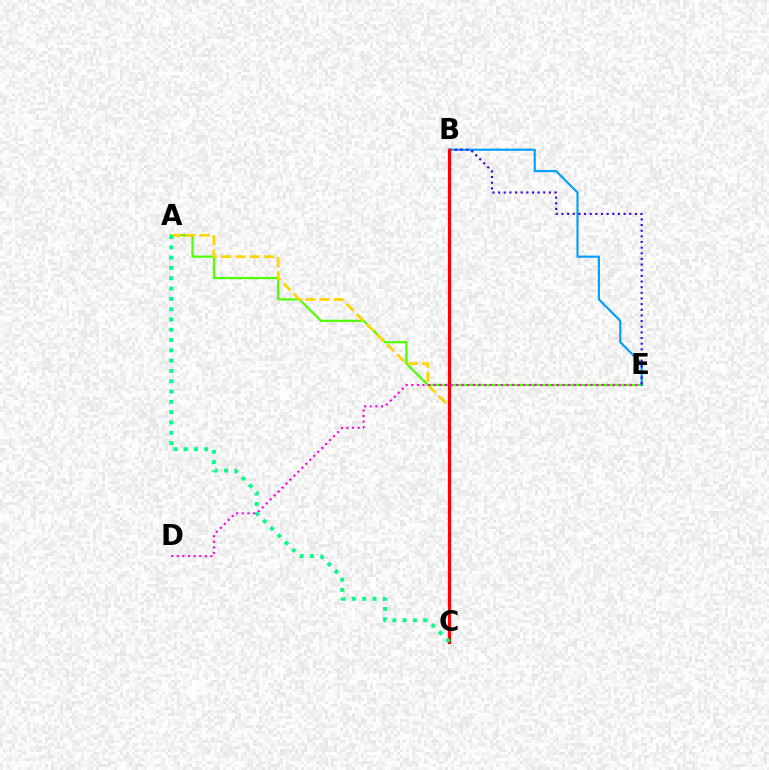{('A', 'E'): [{'color': '#4fff00', 'line_style': 'solid', 'thickness': 1.58}], ('A', 'C'): [{'color': '#ffd500', 'line_style': 'dashed', 'thickness': 1.94}, {'color': '#00ff86', 'line_style': 'dotted', 'thickness': 2.8}], ('B', 'E'): [{'color': '#009eff', 'line_style': 'solid', 'thickness': 1.54}, {'color': '#3700ff', 'line_style': 'dotted', 'thickness': 1.54}], ('B', 'C'): [{'color': '#ff0000', 'line_style': 'solid', 'thickness': 2.27}], ('D', 'E'): [{'color': '#ff00ed', 'line_style': 'dotted', 'thickness': 1.52}]}